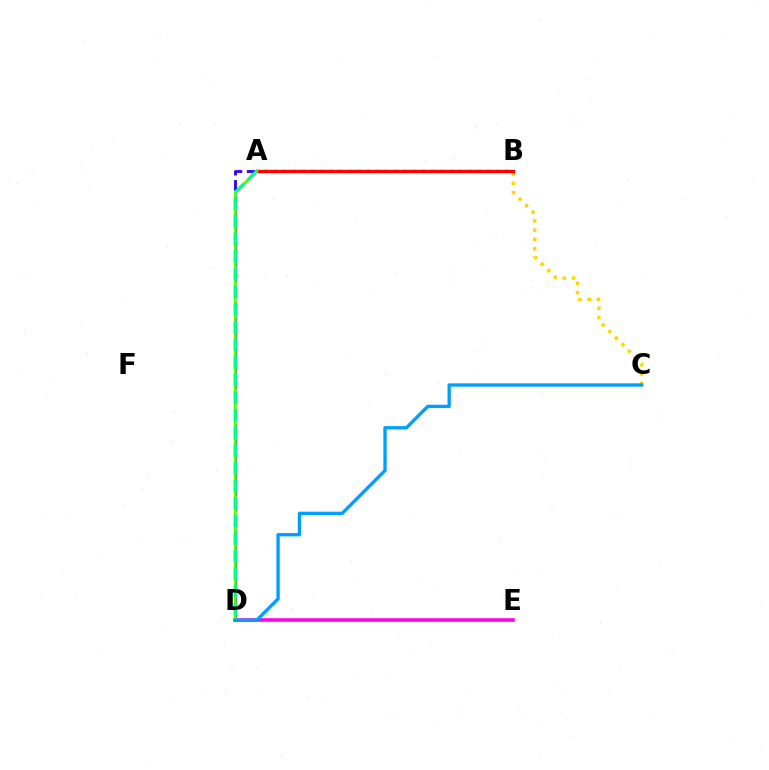{('A', 'C'): [{'color': '#ffd500', 'line_style': 'dotted', 'thickness': 2.52}], ('D', 'E'): [{'color': '#ff00ed', 'line_style': 'solid', 'thickness': 2.56}], ('A', 'B'): [{'color': '#ff0000', 'line_style': 'solid', 'thickness': 2.39}], ('A', 'D'): [{'color': '#3700ff', 'line_style': 'dashed', 'thickness': 2.07}, {'color': '#4fff00', 'line_style': 'solid', 'thickness': 2.03}, {'color': '#00ff86', 'line_style': 'dashed', 'thickness': 2.39}], ('C', 'D'): [{'color': '#009eff', 'line_style': 'solid', 'thickness': 2.39}]}